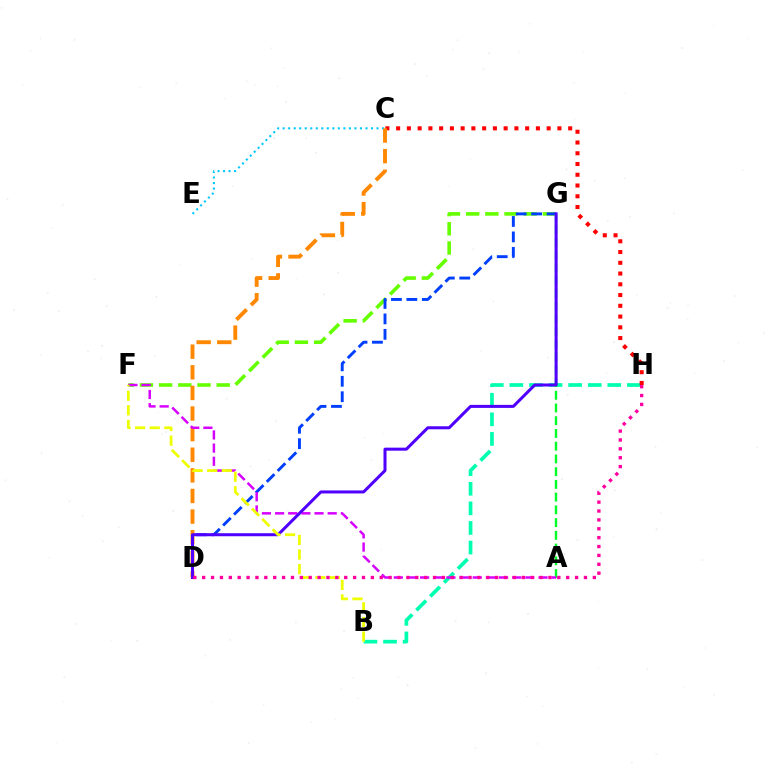{('F', 'G'): [{'color': '#66ff00', 'line_style': 'dashed', 'thickness': 2.61}], ('D', 'G'): [{'color': '#003fff', 'line_style': 'dashed', 'thickness': 2.1}, {'color': '#4f00ff', 'line_style': 'solid', 'thickness': 2.18}], ('B', 'H'): [{'color': '#00ffaf', 'line_style': 'dashed', 'thickness': 2.66}], ('A', 'G'): [{'color': '#00ff27', 'line_style': 'dashed', 'thickness': 1.73}], ('C', 'E'): [{'color': '#00c7ff', 'line_style': 'dotted', 'thickness': 1.5}], ('C', 'H'): [{'color': '#ff0000', 'line_style': 'dotted', 'thickness': 2.92}], ('C', 'D'): [{'color': '#ff8800', 'line_style': 'dashed', 'thickness': 2.8}], ('A', 'F'): [{'color': '#d600ff', 'line_style': 'dashed', 'thickness': 1.79}], ('B', 'F'): [{'color': '#eeff00', 'line_style': 'dashed', 'thickness': 1.99}], ('D', 'H'): [{'color': '#ff00a0', 'line_style': 'dotted', 'thickness': 2.41}]}